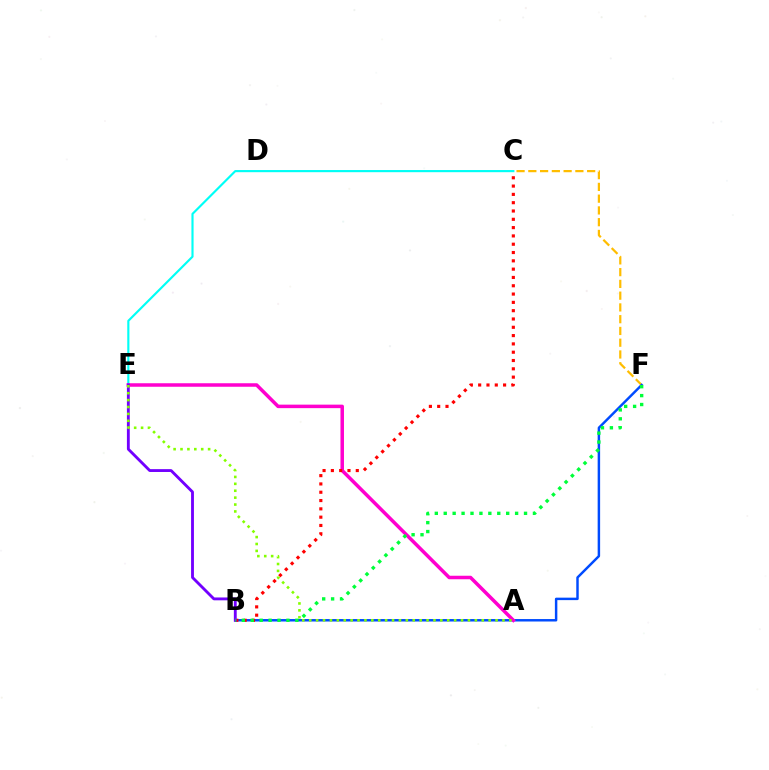{('C', 'F'): [{'color': '#ffbd00', 'line_style': 'dashed', 'thickness': 1.6}], ('C', 'E'): [{'color': '#00fff6', 'line_style': 'solid', 'thickness': 1.55}], ('B', 'F'): [{'color': '#004bff', 'line_style': 'solid', 'thickness': 1.77}, {'color': '#00ff39', 'line_style': 'dotted', 'thickness': 2.42}], ('A', 'E'): [{'color': '#ff00cf', 'line_style': 'solid', 'thickness': 2.53}, {'color': '#84ff00', 'line_style': 'dotted', 'thickness': 1.87}], ('B', 'C'): [{'color': '#ff0000', 'line_style': 'dotted', 'thickness': 2.26}], ('B', 'E'): [{'color': '#7200ff', 'line_style': 'solid', 'thickness': 2.05}]}